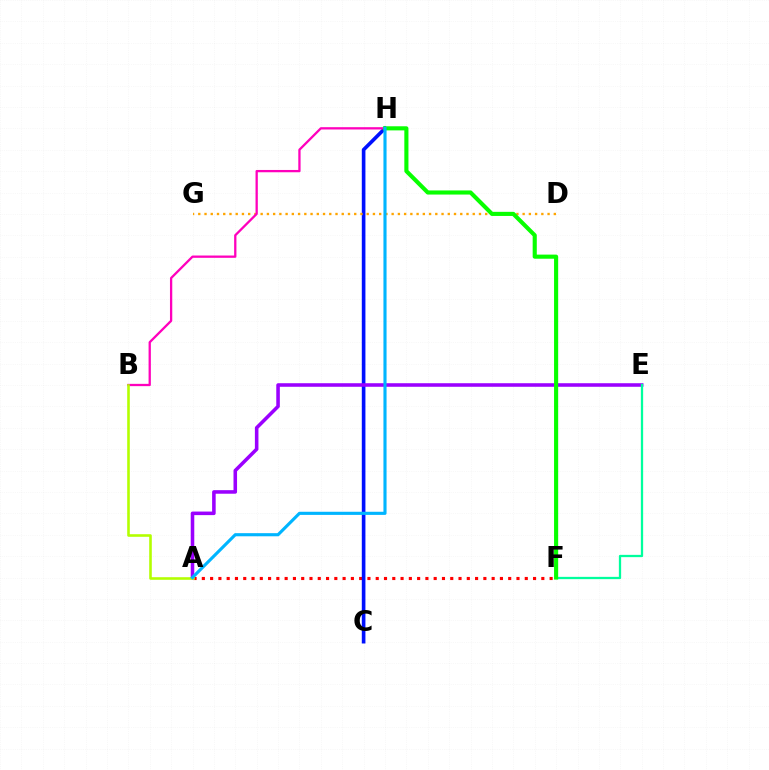{('A', 'F'): [{'color': '#ff0000', 'line_style': 'dotted', 'thickness': 2.25}], ('C', 'H'): [{'color': '#0010ff', 'line_style': 'solid', 'thickness': 2.61}], ('A', 'E'): [{'color': '#9b00ff', 'line_style': 'solid', 'thickness': 2.56}], ('E', 'F'): [{'color': '#00ff9d', 'line_style': 'solid', 'thickness': 1.64}], ('D', 'G'): [{'color': '#ffa500', 'line_style': 'dotted', 'thickness': 1.69}], ('B', 'H'): [{'color': '#ff00bd', 'line_style': 'solid', 'thickness': 1.65}], ('A', 'B'): [{'color': '#b3ff00', 'line_style': 'solid', 'thickness': 1.87}], ('F', 'H'): [{'color': '#08ff00', 'line_style': 'solid', 'thickness': 2.96}], ('A', 'H'): [{'color': '#00b5ff', 'line_style': 'solid', 'thickness': 2.25}]}